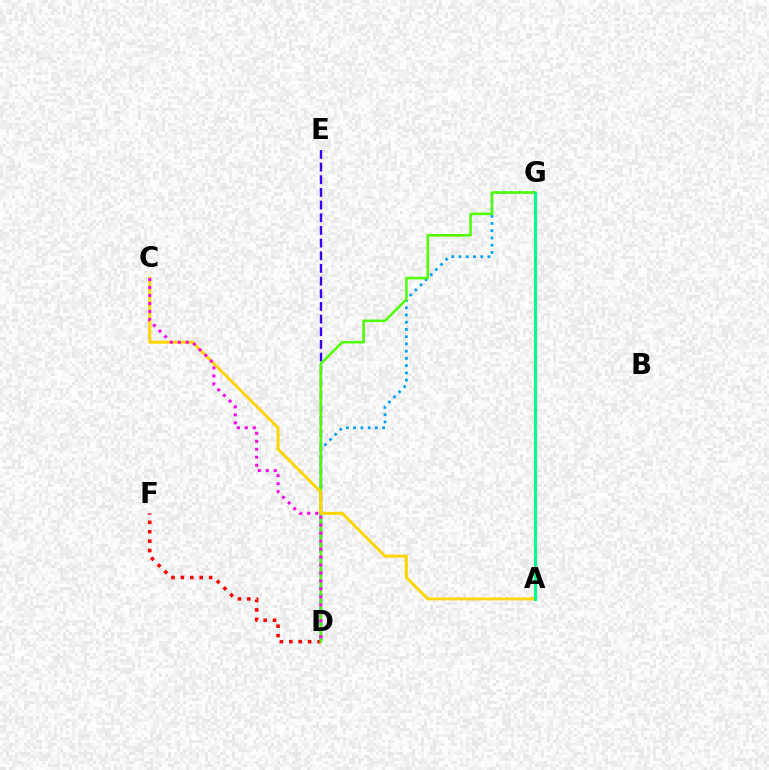{('D', 'F'): [{'color': '#ff0000', 'line_style': 'dotted', 'thickness': 2.56}], ('D', 'E'): [{'color': '#3700ff', 'line_style': 'dashed', 'thickness': 1.72}], ('D', 'G'): [{'color': '#009eff', 'line_style': 'dotted', 'thickness': 1.97}, {'color': '#4fff00', 'line_style': 'solid', 'thickness': 1.85}], ('A', 'C'): [{'color': '#ffd500', 'line_style': 'solid', 'thickness': 2.13}], ('C', 'D'): [{'color': '#ff00ed', 'line_style': 'dotted', 'thickness': 2.17}], ('A', 'G'): [{'color': '#00ff86', 'line_style': 'solid', 'thickness': 2.27}]}